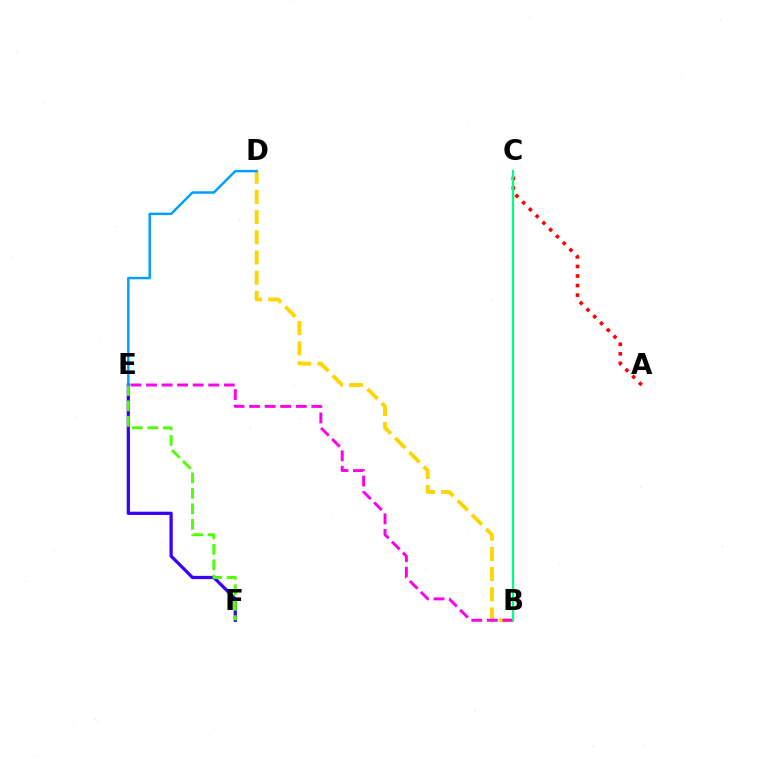{('E', 'F'): [{'color': '#3700ff', 'line_style': 'solid', 'thickness': 2.34}, {'color': '#4fff00', 'line_style': 'dashed', 'thickness': 2.1}], ('B', 'D'): [{'color': '#ffd500', 'line_style': 'dashed', 'thickness': 2.74}], ('B', 'E'): [{'color': '#ff00ed', 'line_style': 'dashed', 'thickness': 2.11}], ('A', 'C'): [{'color': '#ff0000', 'line_style': 'dotted', 'thickness': 2.6}], ('D', 'E'): [{'color': '#009eff', 'line_style': 'solid', 'thickness': 1.77}], ('B', 'C'): [{'color': '#00ff86', 'line_style': 'solid', 'thickness': 1.61}]}